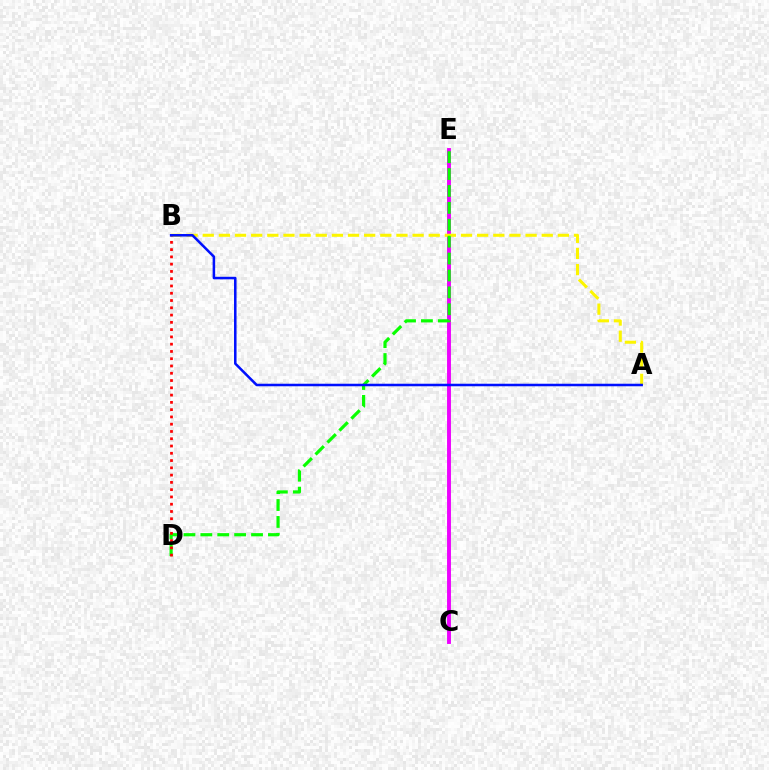{('C', 'E'): [{'color': '#00fff6', 'line_style': 'dashed', 'thickness': 1.69}, {'color': '#ee00ff', 'line_style': 'solid', 'thickness': 2.8}], ('A', 'B'): [{'color': '#fcf500', 'line_style': 'dashed', 'thickness': 2.19}, {'color': '#0010ff', 'line_style': 'solid', 'thickness': 1.82}], ('D', 'E'): [{'color': '#08ff00', 'line_style': 'dashed', 'thickness': 2.3}], ('B', 'D'): [{'color': '#ff0000', 'line_style': 'dotted', 'thickness': 1.98}]}